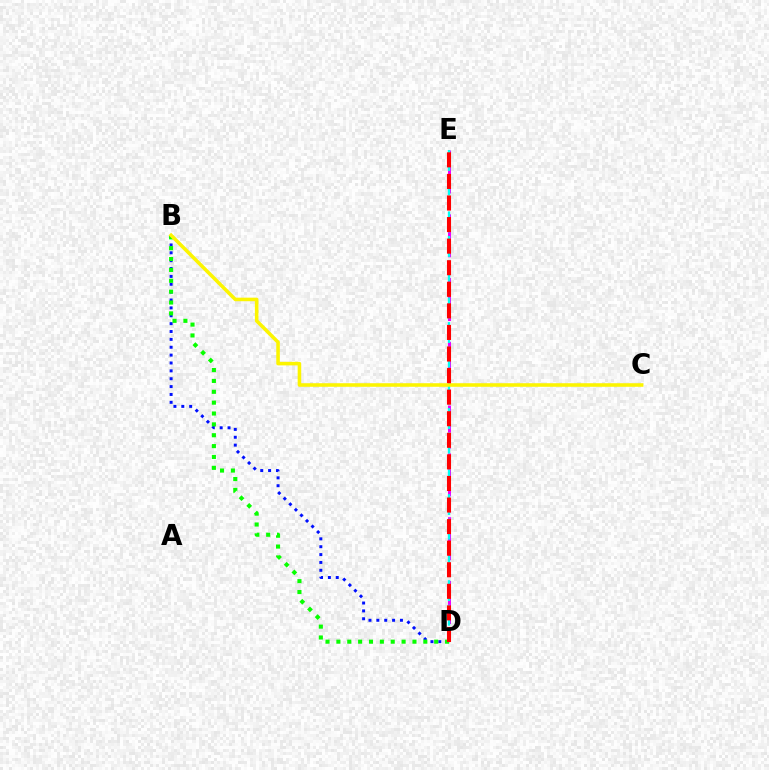{('D', 'E'): [{'color': '#ee00ff', 'line_style': 'dashed', 'thickness': 2.17}, {'color': '#00fff6', 'line_style': 'dashed', 'thickness': 1.67}, {'color': '#ff0000', 'line_style': 'dashed', 'thickness': 2.93}], ('B', 'D'): [{'color': '#0010ff', 'line_style': 'dotted', 'thickness': 2.14}, {'color': '#08ff00', 'line_style': 'dotted', 'thickness': 2.95}], ('B', 'C'): [{'color': '#fcf500', 'line_style': 'solid', 'thickness': 2.56}]}